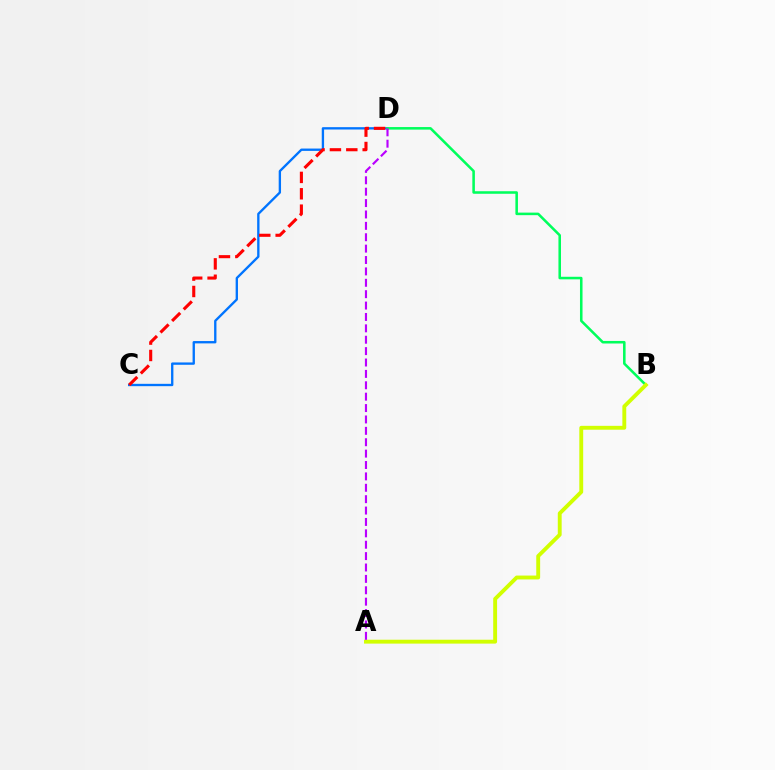{('C', 'D'): [{'color': '#0074ff', 'line_style': 'solid', 'thickness': 1.68}, {'color': '#ff0000', 'line_style': 'dashed', 'thickness': 2.23}], ('B', 'D'): [{'color': '#00ff5c', 'line_style': 'solid', 'thickness': 1.84}], ('A', 'B'): [{'color': '#d1ff00', 'line_style': 'solid', 'thickness': 2.79}], ('A', 'D'): [{'color': '#b900ff', 'line_style': 'dashed', 'thickness': 1.55}]}